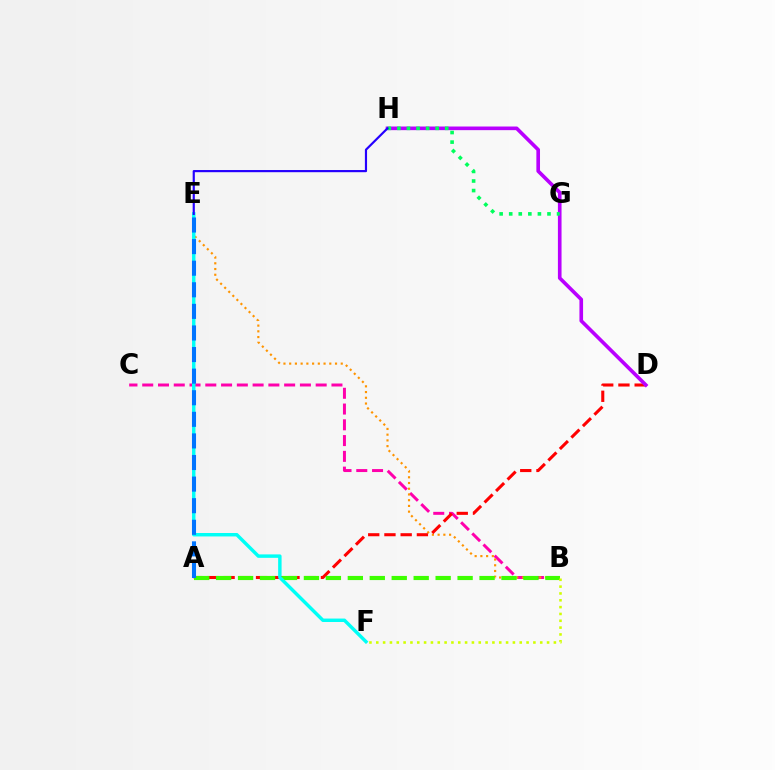{('B', 'C'): [{'color': '#ff00ac', 'line_style': 'dashed', 'thickness': 2.14}], ('B', 'E'): [{'color': '#ff9400', 'line_style': 'dotted', 'thickness': 1.56}], ('A', 'D'): [{'color': '#ff0000', 'line_style': 'dashed', 'thickness': 2.2}], ('A', 'B'): [{'color': '#3dff00', 'line_style': 'dashed', 'thickness': 2.98}], ('D', 'H'): [{'color': '#b900ff', 'line_style': 'solid', 'thickness': 2.62}], ('B', 'F'): [{'color': '#d1ff00', 'line_style': 'dotted', 'thickness': 1.86}], ('G', 'H'): [{'color': '#00ff5c', 'line_style': 'dotted', 'thickness': 2.6}], ('E', 'F'): [{'color': '#00fff6', 'line_style': 'solid', 'thickness': 2.48}], ('E', 'H'): [{'color': '#2500ff', 'line_style': 'solid', 'thickness': 1.56}], ('A', 'E'): [{'color': '#0074ff', 'line_style': 'dashed', 'thickness': 2.93}]}